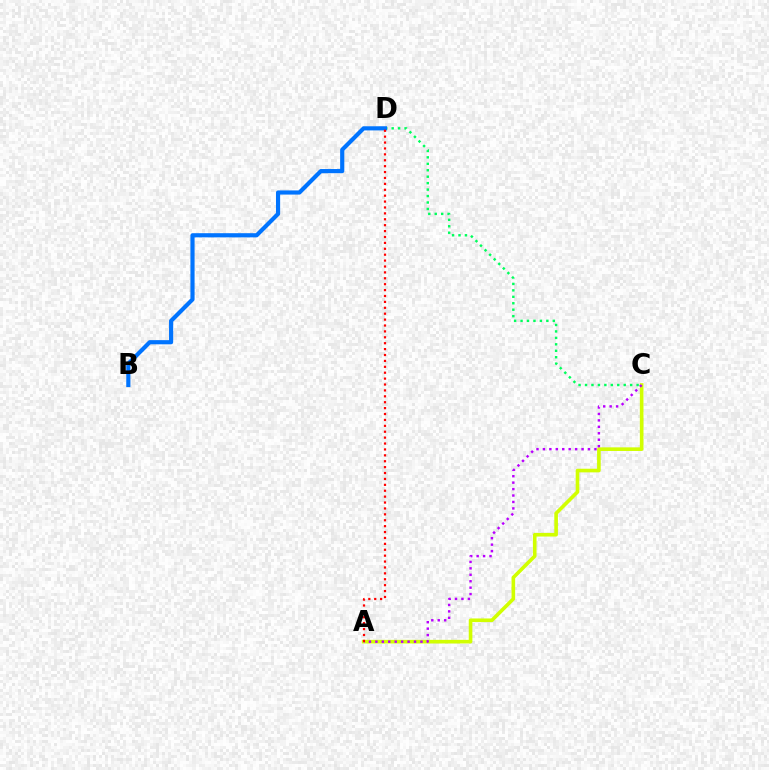{('C', 'D'): [{'color': '#00ff5c', 'line_style': 'dotted', 'thickness': 1.75}], ('A', 'C'): [{'color': '#d1ff00', 'line_style': 'solid', 'thickness': 2.61}, {'color': '#b900ff', 'line_style': 'dotted', 'thickness': 1.75}], ('B', 'D'): [{'color': '#0074ff', 'line_style': 'solid', 'thickness': 2.99}], ('A', 'D'): [{'color': '#ff0000', 'line_style': 'dotted', 'thickness': 1.6}]}